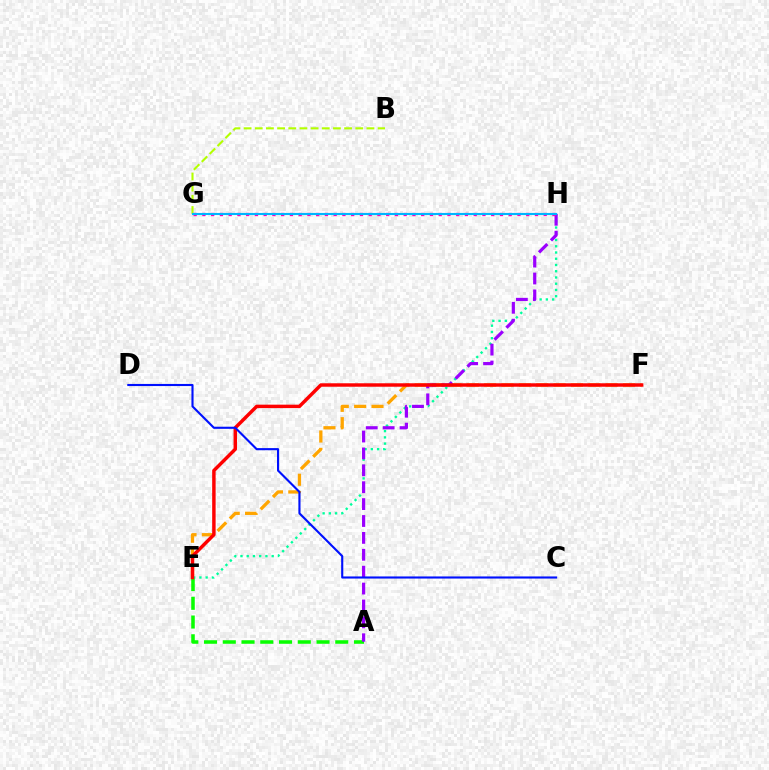{('A', 'E'): [{'color': '#08ff00', 'line_style': 'dashed', 'thickness': 2.55}], ('B', 'G'): [{'color': '#b3ff00', 'line_style': 'dashed', 'thickness': 1.52}], ('E', 'F'): [{'color': '#ffa500', 'line_style': 'dashed', 'thickness': 2.36}, {'color': '#ff0000', 'line_style': 'solid', 'thickness': 2.48}], ('E', 'H'): [{'color': '#00ff9d', 'line_style': 'dotted', 'thickness': 1.7}], ('A', 'H'): [{'color': '#9b00ff', 'line_style': 'dashed', 'thickness': 2.29}], ('C', 'D'): [{'color': '#0010ff', 'line_style': 'solid', 'thickness': 1.53}], ('G', 'H'): [{'color': '#ff00bd', 'line_style': 'dotted', 'thickness': 2.38}, {'color': '#00b5ff', 'line_style': 'solid', 'thickness': 1.52}]}